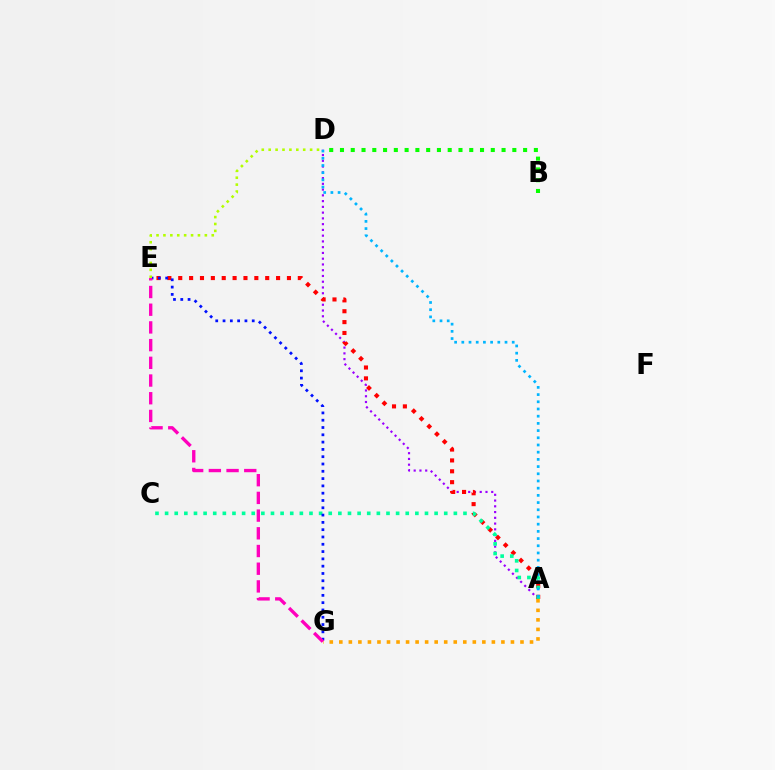{('A', 'D'): [{'color': '#9b00ff', 'line_style': 'dotted', 'thickness': 1.56}, {'color': '#00b5ff', 'line_style': 'dotted', 'thickness': 1.96}], ('A', 'E'): [{'color': '#ff0000', 'line_style': 'dotted', 'thickness': 2.95}], ('A', 'C'): [{'color': '#00ff9d', 'line_style': 'dotted', 'thickness': 2.62}], ('A', 'G'): [{'color': '#ffa500', 'line_style': 'dotted', 'thickness': 2.59}], ('E', 'G'): [{'color': '#0010ff', 'line_style': 'dotted', 'thickness': 1.98}, {'color': '#ff00bd', 'line_style': 'dashed', 'thickness': 2.4}], ('D', 'E'): [{'color': '#b3ff00', 'line_style': 'dotted', 'thickness': 1.88}], ('B', 'D'): [{'color': '#08ff00', 'line_style': 'dotted', 'thickness': 2.93}]}